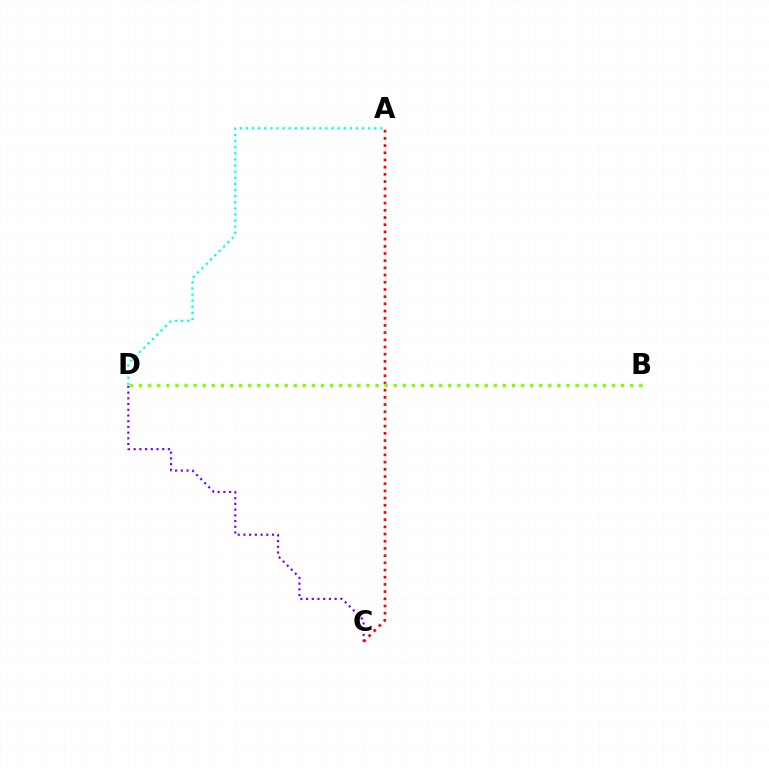{('C', 'D'): [{'color': '#7200ff', 'line_style': 'dotted', 'thickness': 1.55}], ('A', 'C'): [{'color': '#ff0000', 'line_style': 'dotted', 'thickness': 1.95}], ('B', 'D'): [{'color': '#84ff00', 'line_style': 'dotted', 'thickness': 2.47}], ('A', 'D'): [{'color': '#00fff6', 'line_style': 'dotted', 'thickness': 1.66}]}